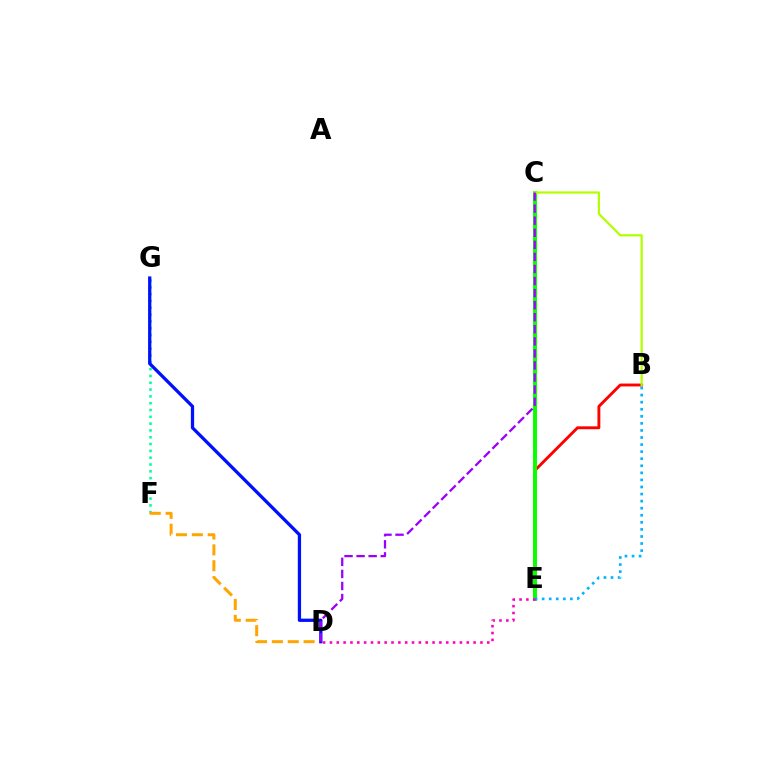{('B', 'E'): [{'color': '#ff0000', 'line_style': 'solid', 'thickness': 2.08}, {'color': '#00b5ff', 'line_style': 'dotted', 'thickness': 1.92}], ('C', 'E'): [{'color': '#08ff00', 'line_style': 'solid', 'thickness': 2.83}], ('B', 'C'): [{'color': '#b3ff00', 'line_style': 'solid', 'thickness': 1.61}], ('F', 'G'): [{'color': '#00ff9d', 'line_style': 'dotted', 'thickness': 1.85}], ('D', 'F'): [{'color': '#ffa500', 'line_style': 'dashed', 'thickness': 2.15}], ('D', 'G'): [{'color': '#0010ff', 'line_style': 'solid', 'thickness': 2.36}], ('C', 'D'): [{'color': '#9b00ff', 'line_style': 'dashed', 'thickness': 1.64}], ('D', 'E'): [{'color': '#ff00bd', 'line_style': 'dotted', 'thickness': 1.86}]}